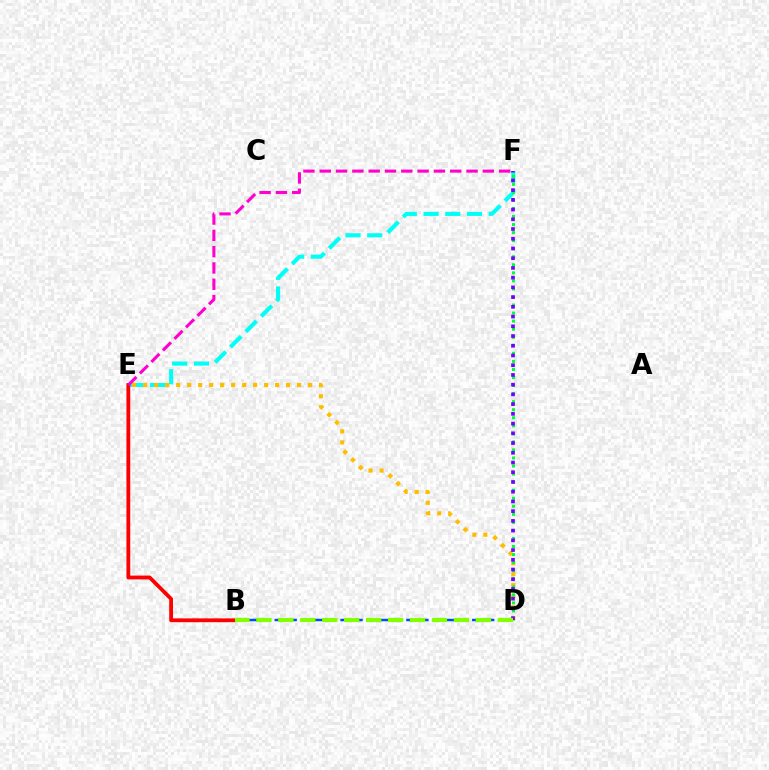{('E', 'F'): [{'color': '#00fff6', 'line_style': 'dashed', 'thickness': 2.95}, {'color': '#ff00cf', 'line_style': 'dashed', 'thickness': 2.22}], ('D', 'E'): [{'color': '#ffbd00', 'line_style': 'dotted', 'thickness': 2.99}], ('B', 'D'): [{'color': '#004bff', 'line_style': 'dashed', 'thickness': 1.79}, {'color': '#84ff00', 'line_style': 'dashed', 'thickness': 2.98}], ('D', 'F'): [{'color': '#00ff39', 'line_style': 'dotted', 'thickness': 2.19}, {'color': '#7200ff', 'line_style': 'dotted', 'thickness': 2.64}], ('B', 'E'): [{'color': '#ff0000', 'line_style': 'solid', 'thickness': 2.74}]}